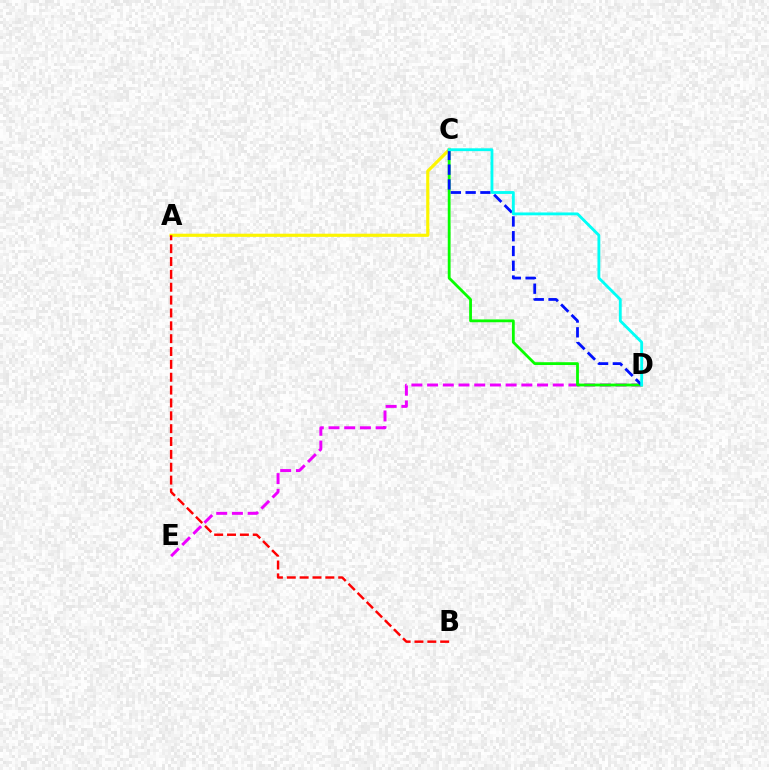{('D', 'E'): [{'color': '#ee00ff', 'line_style': 'dashed', 'thickness': 2.13}], ('C', 'D'): [{'color': '#08ff00', 'line_style': 'solid', 'thickness': 2.02}, {'color': '#0010ff', 'line_style': 'dashed', 'thickness': 2.01}, {'color': '#00fff6', 'line_style': 'solid', 'thickness': 2.05}], ('A', 'C'): [{'color': '#fcf500', 'line_style': 'solid', 'thickness': 2.27}], ('A', 'B'): [{'color': '#ff0000', 'line_style': 'dashed', 'thickness': 1.75}]}